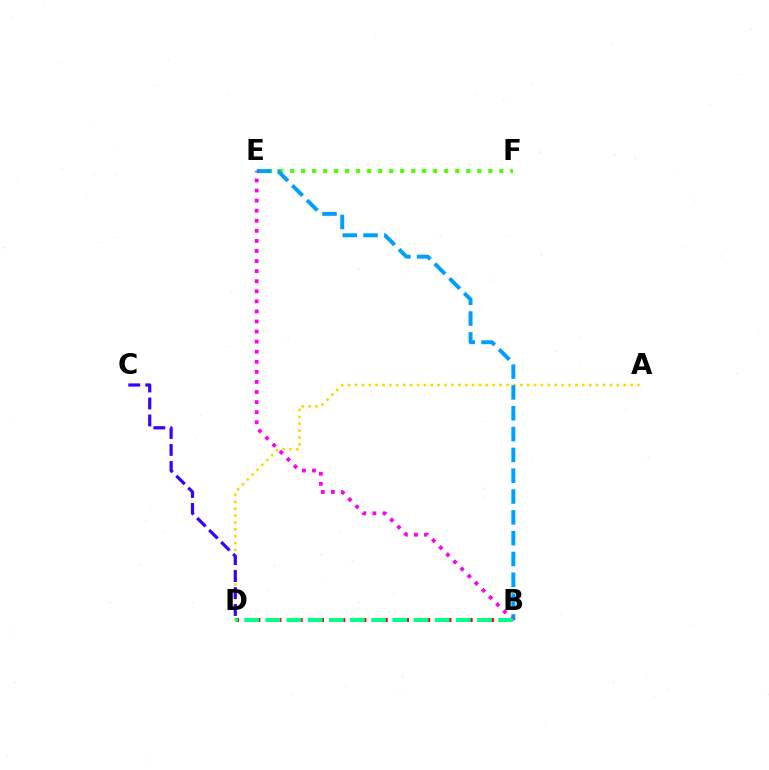{('A', 'D'): [{'color': '#ffd500', 'line_style': 'dotted', 'thickness': 1.87}], ('E', 'F'): [{'color': '#4fff00', 'line_style': 'dotted', 'thickness': 2.99}], ('B', 'E'): [{'color': '#009eff', 'line_style': 'dashed', 'thickness': 2.83}, {'color': '#ff00ed', 'line_style': 'dotted', 'thickness': 2.74}], ('B', 'D'): [{'color': '#ff0000', 'line_style': 'dotted', 'thickness': 2.89}, {'color': '#00ff86', 'line_style': 'dashed', 'thickness': 2.87}], ('C', 'D'): [{'color': '#3700ff', 'line_style': 'dashed', 'thickness': 2.3}]}